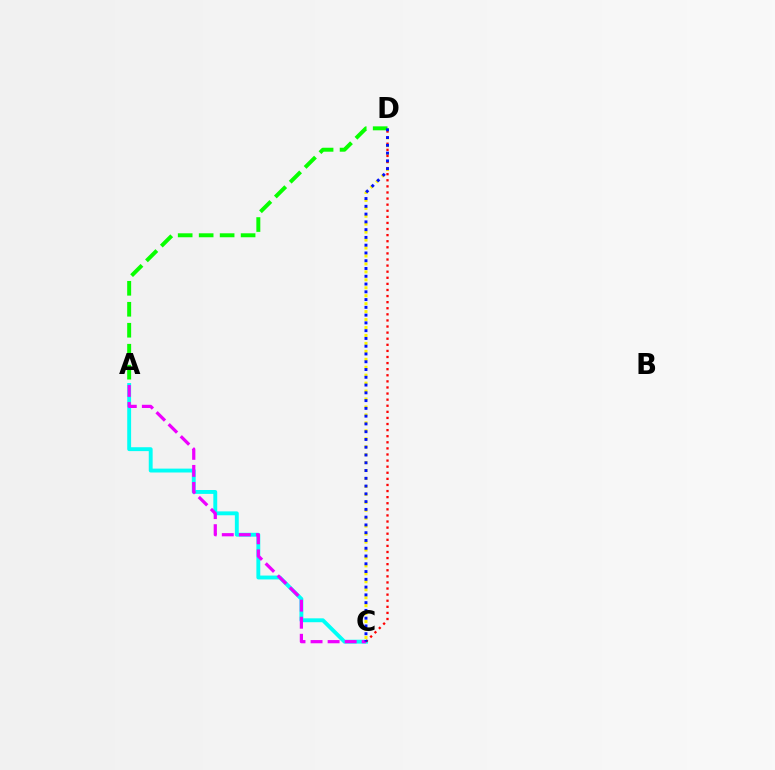{('C', 'D'): [{'color': '#fcf500', 'line_style': 'dotted', 'thickness': 2.16}, {'color': '#ff0000', 'line_style': 'dotted', 'thickness': 1.66}, {'color': '#0010ff', 'line_style': 'dotted', 'thickness': 2.11}], ('A', 'C'): [{'color': '#00fff6', 'line_style': 'solid', 'thickness': 2.8}, {'color': '#ee00ff', 'line_style': 'dashed', 'thickness': 2.32}], ('A', 'D'): [{'color': '#08ff00', 'line_style': 'dashed', 'thickness': 2.85}]}